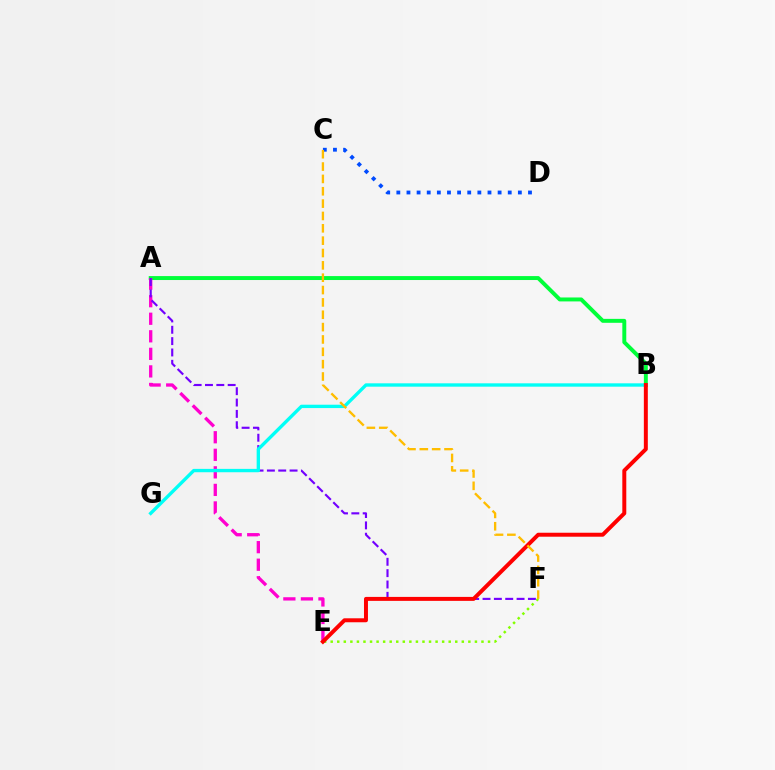{('A', 'B'): [{'color': '#00ff39', 'line_style': 'solid', 'thickness': 2.84}], ('E', 'F'): [{'color': '#84ff00', 'line_style': 'dotted', 'thickness': 1.78}], ('A', 'E'): [{'color': '#ff00cf', 'line_style': 'dashed', 'thickness': 2.38}], ('A', 'F'): [{'color': '#7200ff', 'line_style': 'dashed', 'thickness': 1.54}], ('B', 'G'): [{'color': '#00fff6', 'line_style': 'solid', 'thickness': 2.42}], ('C', 'D'): [{'color': '#004bff', 'line_style': 'dotted', 'thickness': 2.75}], ('B', 'E'): [{'color': '#ff0000', 'line_style': 'solid', 'thickness': 2.86}], ('C', 'F'): [{'color': '#ffbd00', 'line_style': 'dashed', 'thickness': 1.68}]}